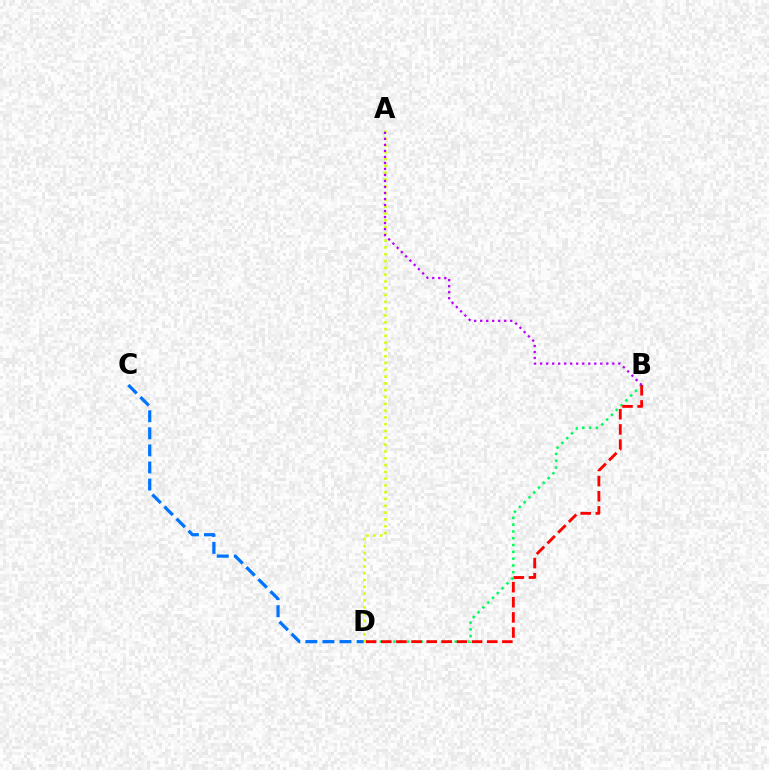{('A', 'D'): [{'color': '#d1ff00', 'line_style': 'dotted', 'thickness': 1.85}], ('B', 'D'): [{'color': '#00ff5c', 'line_style': 'dotted', 'thickness': 1.85}, {'color': '#ff0000', 'line_style': 'dashed', 'thickness': 2.06}], ('A', 'B'): [{'color': '#b900ff', 'line_style': 'dotted', 'thickness': 1.63}], ('C', 'D'): [{'color': '#0074ff', 'line_style': 'dashed', 'thickness': 2.32}]}